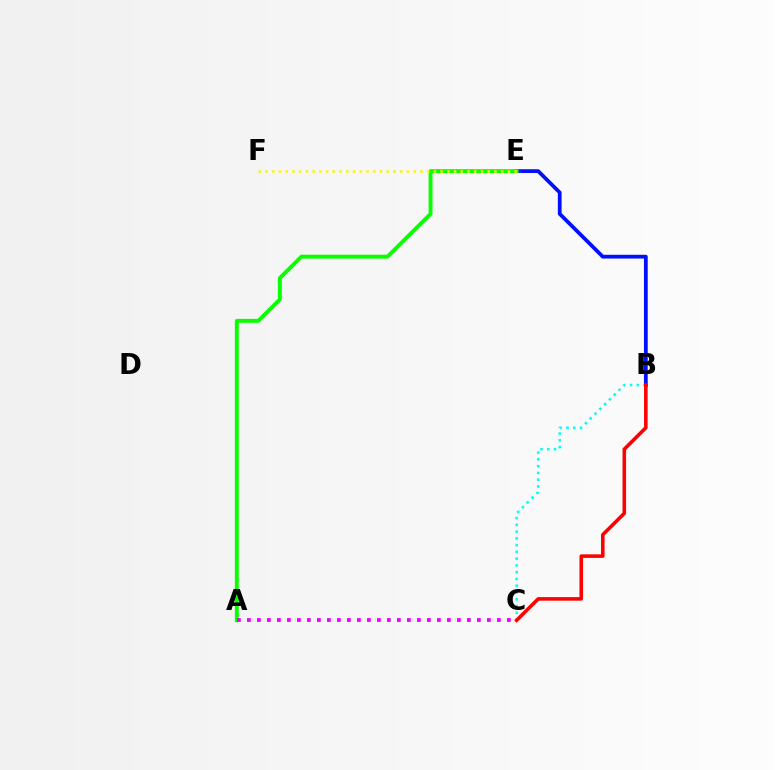{('B', 'C'): [{'color': '#00fff6', 'line_style': 'dotted', 'thickness': 1.84}, {'color': '#ff0000', 'line_style': 'solid', 'thickness': 2.56}], ('B', 'E'): [{'color': '#0010ff', 'line_style': 'solid', 'thickness': 2.71}], ('A', 'E'): [{'color': '#08ff00', 'line_style': 'solid', 'thickness': 2.81}], ('E', 'F'): [{'color': '#fcf500', 'line_style': 'dotted', 'thickness': 1.83}], ('A', 'C'): [{'color': '#ee00ff', 'line_style': 'dotted', 'thickness': 2.72}]}